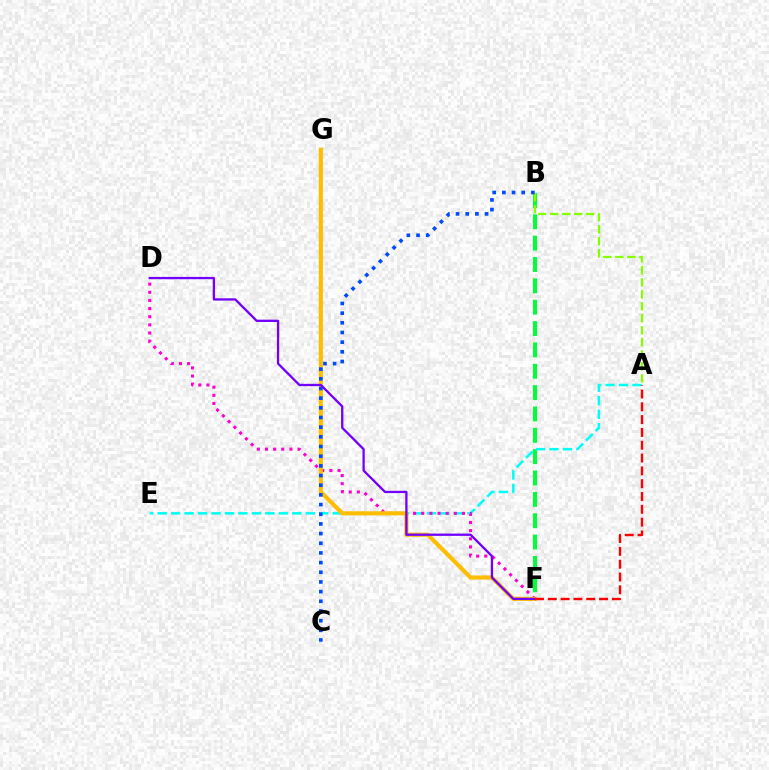{('B', 'F'): [{'color': '#00ff39', 'line_style': 'dashed', 'thickness': 2.9}], ('A', 'E'): [{'color': '#00fff6', 'line_style': 'dashed', 'thickness': 1.83}], ('D', 'F'): [{'color': '#ff00cf', 'line_style': 'dotted', 'thickness': 2.21}, {'color': '#7200ff', 'line_style': 'solid', 'thickness': 1.65}], ('F', 'G'): [{'color': '#ffbd00', 'line_style': 'solid', 'thickness': 2.98}], ('A', 'B'): [{'color': '#84ff00', 'line_style': 'dashed', 'thickness': 1.63}], ('B', 'C'): [{'color': '#004bff', 'line_style': 'dotted', 'thickness': 2.63}], ('A', 'F'): [{'color': '#ff0000', 'line_style': 'dashed', 'thickness': 1.74}]}